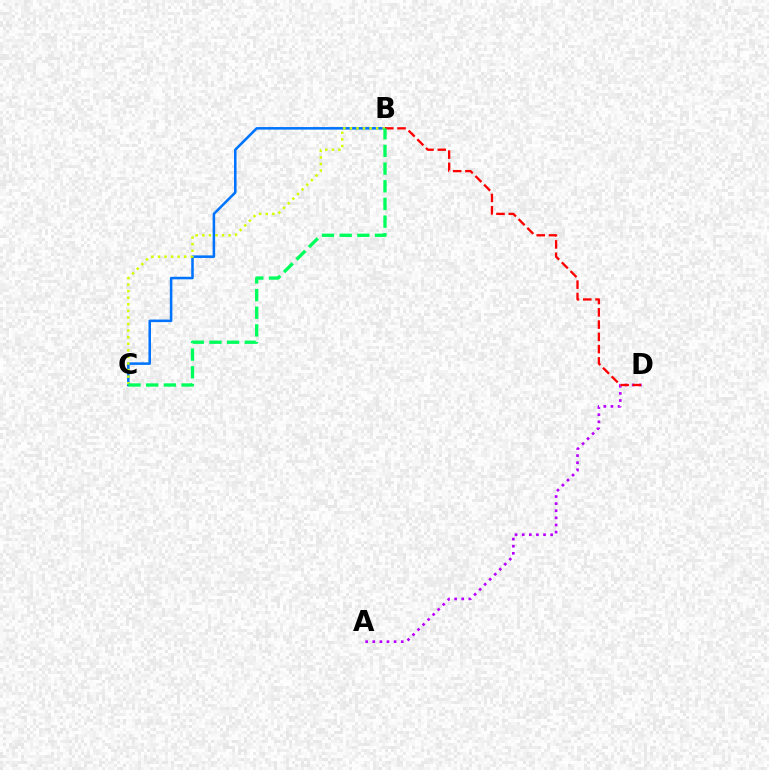{('A', 'D'): [{'color': '#b900ff', 'line_style': 'dotted', 'thickness': 1.93}], ('B', 'C'): [{'color': '#0074ff', 'line_style': 'solid', 'thickness': 1.84}, {'color': '#d1ff00', 'line_style': 'dotted', 'thickness': 1.79}, {'color': '#00ff5c', 'line_style': 'dashed', 'thickness': 2.4}], ('B', 'D'): [{'color': '#ff0000', 'line_style': 'dashed', 'thickness': 1.67}]}